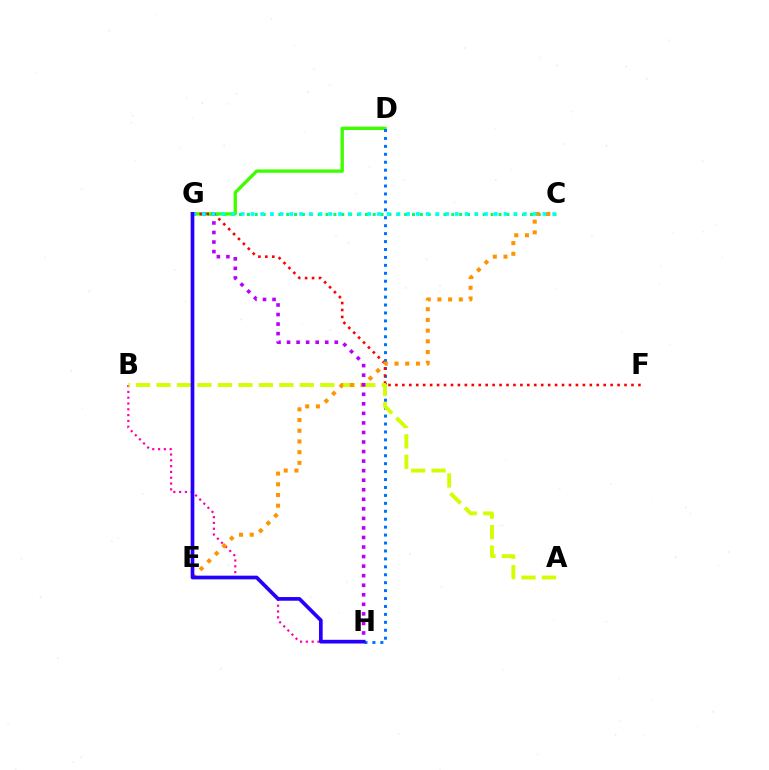{('C', 'G'): [{'color': '#00ff5c', 'line_style': 'dotted', 'thickness': 2.14}, {'color': '#00fff6', 'line_style': 'dotted', 'thickness': 2.64}], ('D', 'G'): [{'color': '#3dff00', 'line_style': 'solid', 'thickness': 2.4}], ('B', 'H'): [{'color': '#ff00ac', 'line_style': 'dotted', 'thickness': 1.58}], ('D', 'H'): [{'color': '#0074ff', 'line_style': 'dotted', 'thickness': 2.16}], ('F', 'G'): [{'color': '#ff0000', 'line_style': 'dotted', 'thickness': 1.89}], ('A', 'B'): [{'color': '#d1ff00', 'line_style': 'dashed', 'thickness': 2.78}], ('C', 'E'): [{'color': '#ff9400', 'line_style': 'dotted', 'thickness': 2.91}], ('G', 'H'): [{'color': '#b900ff', 'line_style': 'dotted', 'thickness': 2.59}, {'color': '#2500ff', 'line_style': 'solid', 'thickness': 2.66}]}